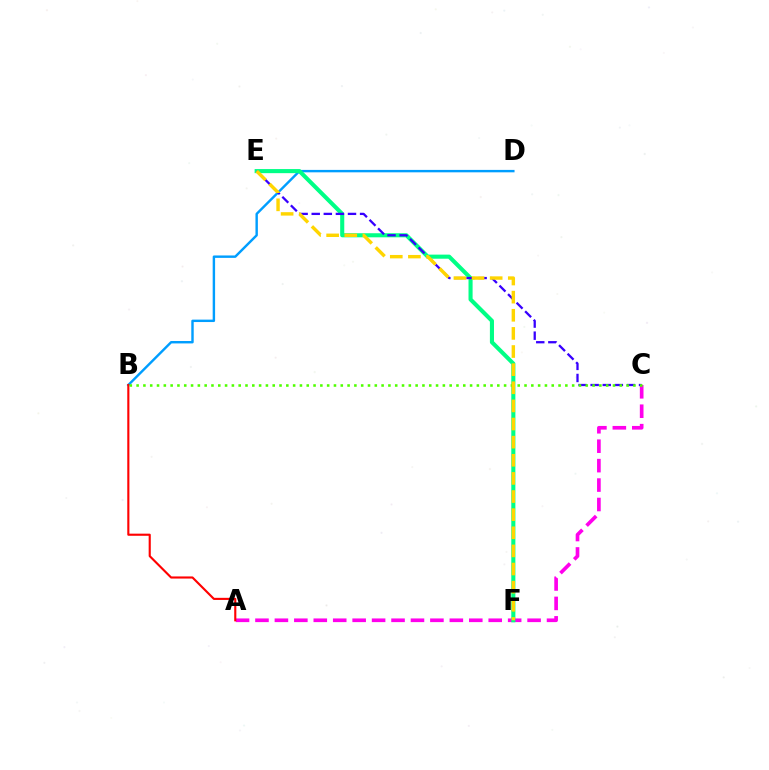{('B', 'D'): [{'color': '#009eff', 'line_style': 'solid', 'thickness': 1.74}], ('A', 'C'): [{'color': '#ff00ed', 'line_style': 'dashed', 'thickness': 2.64}], ('E', 'F'): [{'color': '#00ff86', 'line_style': 'solid', 'thickness': 2.94}, {'color': '#ffd500', 'line_style': 'dashed', 'thickness': 2.46}], ('C', 'E'): [{'color': '#3700ff', 'line_style': 'dashed', 'thickness': 1.64}], ('A', 'B'): [{'color': '#ff0000', 'line_style': 'solid', 'thickness': 1.53}], ('B', 'C'): [{'color': '#4fff00', 'line_style': 'dotted', 'thickness': 1.85}]}